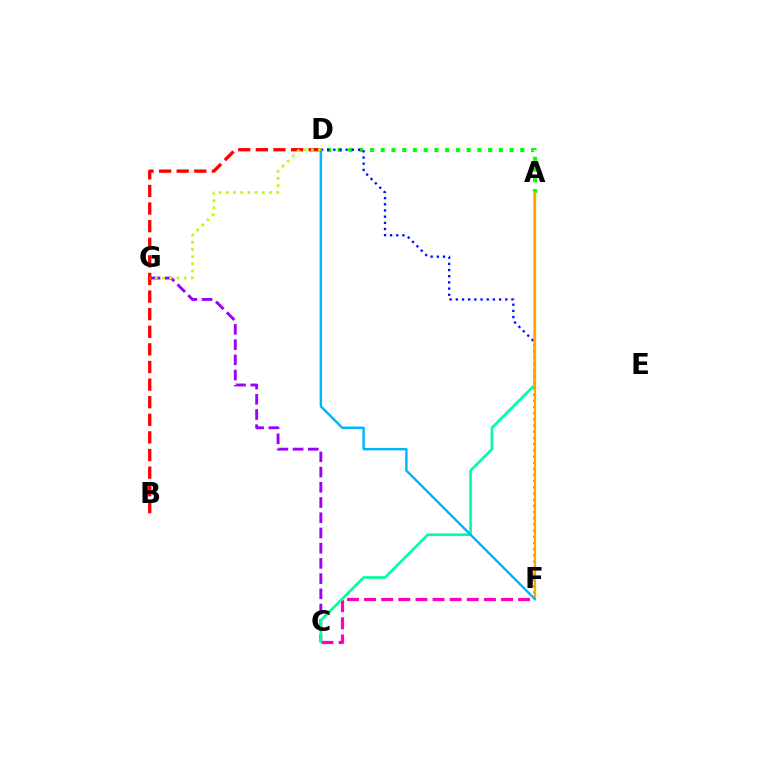{('C', 'G'): [{'color': '#9b00ff', 'line_style': 'dashed', 'thickness': 2.07}], ('A', 'D'): [{'color': '#08ff00', 'line_style': 'dotted', 'thickness': 2.92}], ('C', 'F'): [{'color': '#ff00bd', 'line_style': 'dashed', 'thickness': 2.33}], ('D', 'F'): [{'color': '#0010ff', 'line_style': 'dotted', 'thickness': 1.68}, {'color': '#00b5ff', 'line_style': 'solid', 'thickness': 1.74}], ('A', 'C'): [{'color': '#00ff9d', 'line_style': 'solid', 'thickness': 1.92}], ('A', 'F'): [{'color': '#ffa500', 'line_style': 'solid', 'thickness': 1.63}], ('B', 'D'): [{'color': '#ff0000', 'line_style': 'dashed', 'thickness': 2.39}], ('D', 'G'): [{'color': '#b3ff00', 'line_style': 'dotted', 'thickness': 1.96}]}